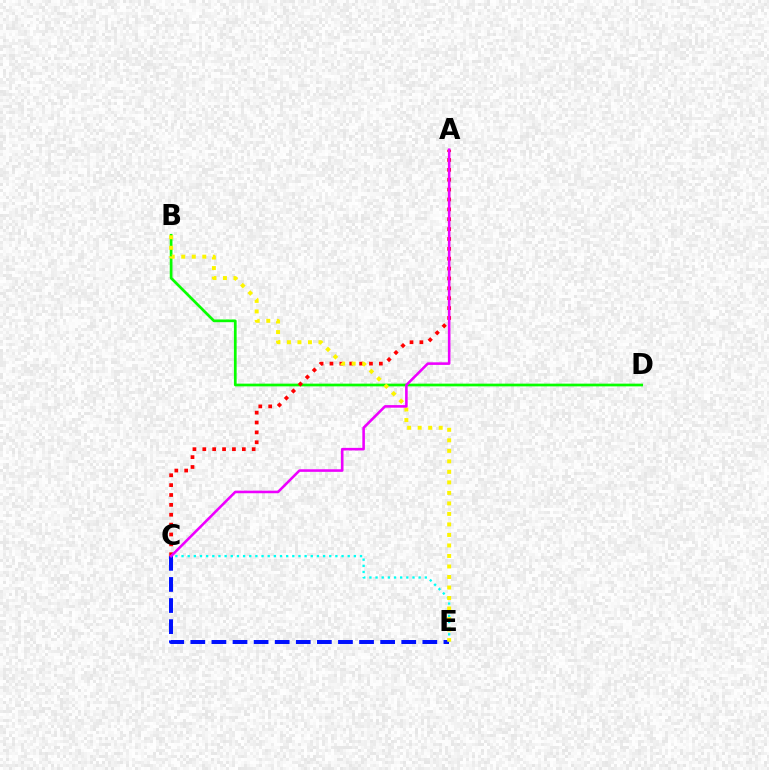{('B', 'D'): [{'color': '#08ff00', 'line_style': 'solid', 'thickness': 1.96}], ('C', 'E'): [{'color': '#0010ff', 'line_style': 'dashed', 'thickness': 2.87}, {'color': '#00fff6', 'line_style': 'dotted', 'thickness': 1.67}], ('A', 'C'): [{'color': '#ff0000', 'line_style': 'dotted', 'thickness': 2.68}, {'color': '#ee00ff', 'line_style': 'solid', 'thickness': 1.86}], ('B', 'E'): [{'color': '#fcf500', 'line_style': 'dotted', 'thickness': 2.86}]}